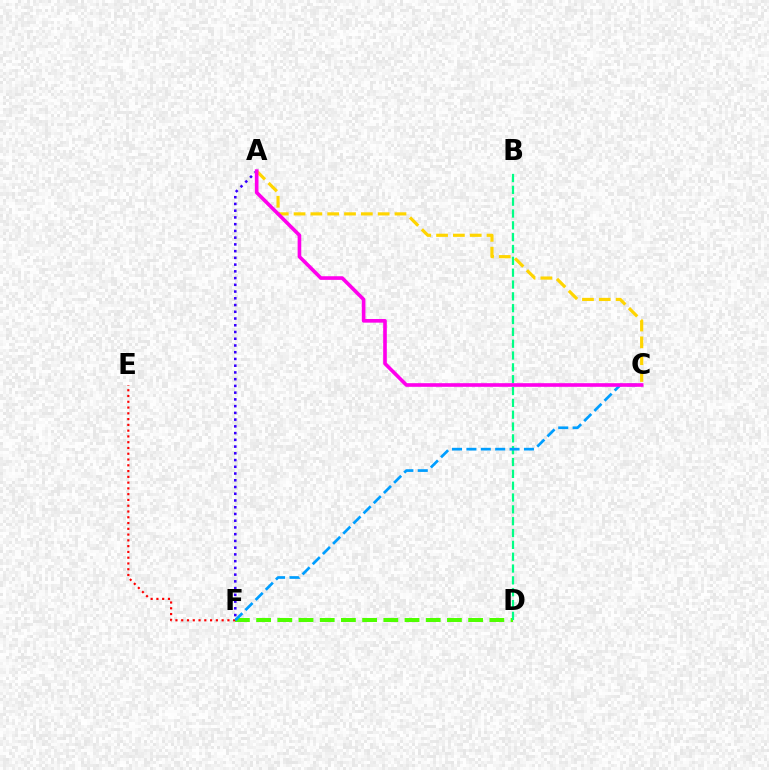{('D', 'F'): [{'color': '#4fff00', 'line_style': 'dashed', 'thickness': 2.88}], ('A', 'F'): [{'color': '#3700ff', 'line_style': 'dotted', 'thickness': 1.83}], ('B', 'D'): [{'color': '#00ff86', 'line_style': 'dashed', 'thickness': 1.61}], ('E', 'F'): [{'color': '#ff0000', 'line_style': 'dotted', 'thickness': 1.57}], ('A', 'C'): [{'color': '#ffd500', 'line_style': 'dashed', 'thickness': 2.28}, {'color': '#ff00ed', 'line_style': 'solid', 'thickness': 2.62}], ('C', 'F'): [{'color': '#009eff', 'line_style': 'dashed', 'thickness': 1.95}]}